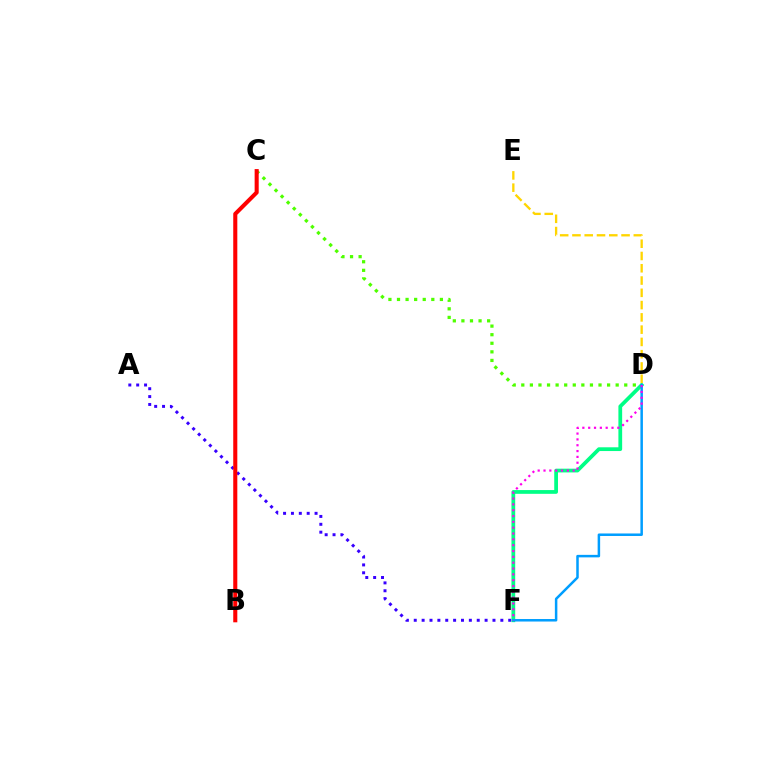{('C', 'D'): [{'color': '#4fff00', 'line_style': 'dotted', 'thickness': 2.33}], ('D', 'F'): [{'color': '#00ff86', 'line_style': 'solid', 'thickness': 2.7}, {'color': '#009eff', 'line_style': 'solid', 'thickness': 1.8}, {'color': '#ff00ed', 'line_style': 'dotted', 'thickness': 1.58}], ('A', 'F'): [{'color': '#3700ff', 'line_style': 'dotted', 'thickness': 2.14}], ('B', 'C'): [{'color': '#ff0000', 'line_style': 'solid', 'thickness': 2.93}], ('D', 'E'): [{'color': '#ffd500', 'line_style': 'dashed', 'thickness': 1.67}]}